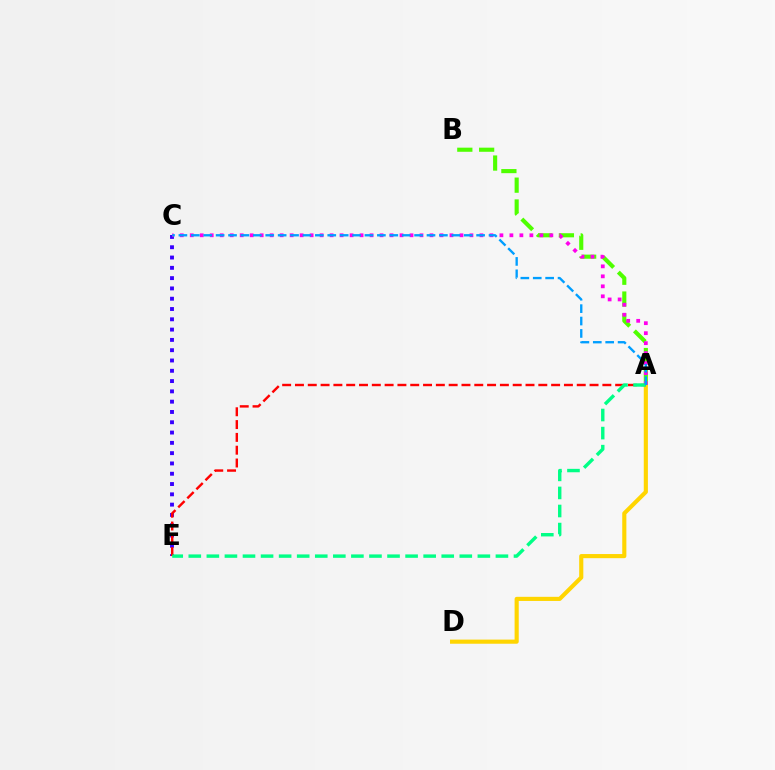{('C', 'E'): [{'color': '#3700ff', 'line_style': 'dotted', 'thickness': 2.8}], ('A', 'D'): [{'color': '#ffd500', 'line_style': 'solid', 'thickness': 2.97}], ('A', 'B'): [{'color': '#4fff00', 'line_style': 'dashed', 'thickness': 2.96}], ('A', 'C'): [{'color': '#ff00ed', 'line_style': 'dotted', 'thickness': 2.71}, {'color': '#009eff', 'line_style': 'dashed', 'thickness': 1.69}], ('A', 'E'): [{'color': '#ff0000', 'line_style': 'dashed', 'thickness': 1.74}, {'color': '#00ff86', 'line_style': 'dashed', 'thickness': 2.45}]}